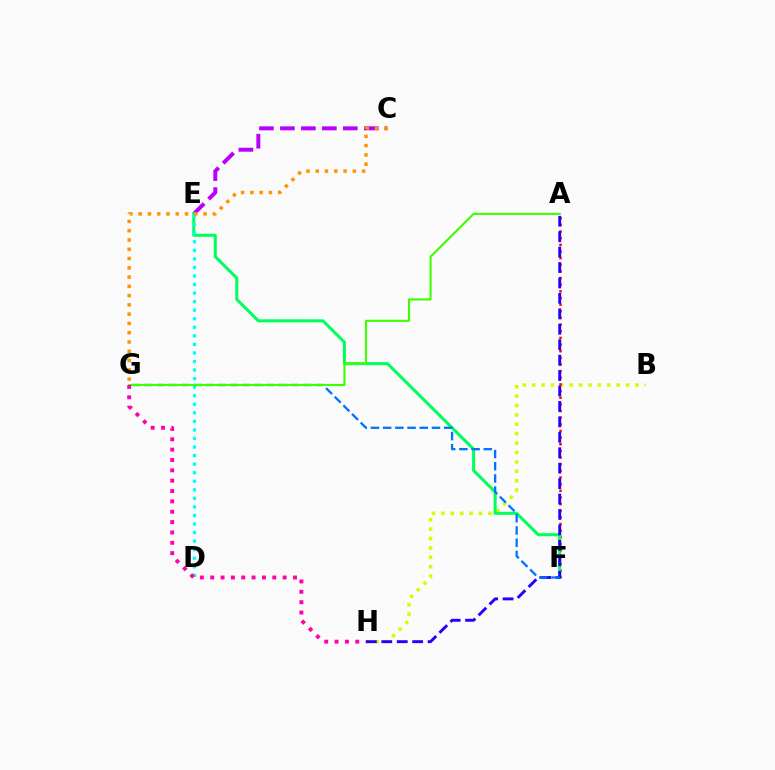{('C', 'E'): [{'color': '#b900ff', 'line_style': 'dashed', 'thickness': 2.85}], ('B', 'H'): [{'color': '#d1ff00', 'line_style': 'dotted', 'thickness': 2.55}], ('A', 'F'): [{'color': '#ff0000', 'line_style': 'dotted', 'thickness': 1.81}], ('E', 'F'): [{'color': '#00ff5c', 'line_style': 'solid', 'thickness': 2.18}], ('D', 'E'): [{'color': '#00fff6', 'line_style': 'dotted', 'thickness': 2.32}], ('C', 'G'): [{'color': '#ff9400', 'line_style': 'dotted', 'thickness': 2.52}], ('A', 'H'): [{'color': '#2500ff', 'line_style': 'dashed', 'thickness': 2.1}], ('F', 'G'): [{'color': '#0074ff', 'line_style': 'dashed', 'thickness': 1.66}], ('A', 'G'): [{'color': '#3dff00', 'line_style': 'solid', 'thickness': 1.53}], ('G', 'H'): [{'color': '#ff00ac', 'line_style': 'dotted', 'thickness': 2.81}]}